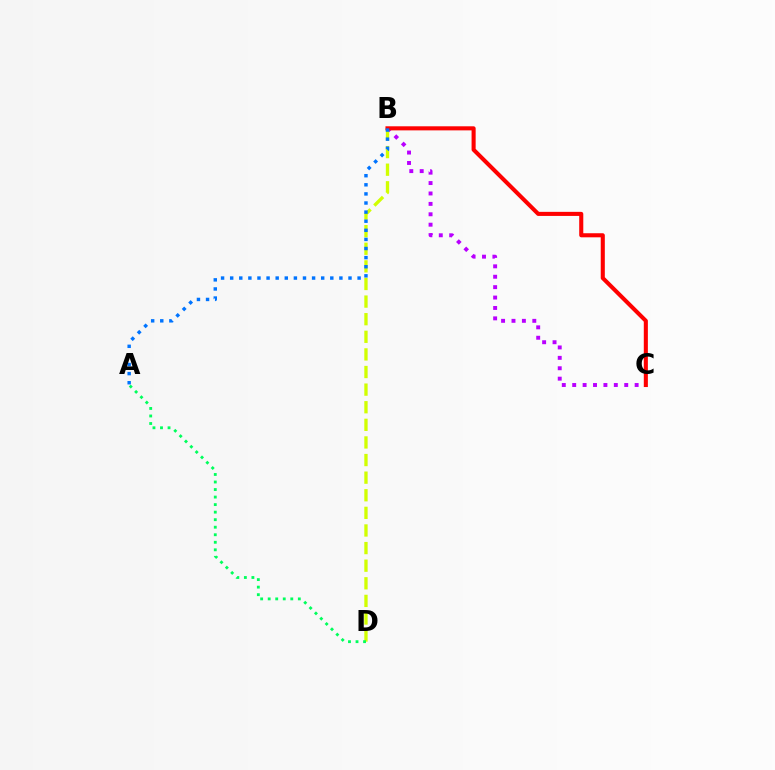{('B', 'C'): [{'color': '#b900ff', 'line_style': 'dotted', 'thickness': 2.83}, {'color': '#ff0000', 'line_style': 'solid', 'thickness': 2.93}], ('B', 'D'): [{'color': '#d1ff00', 'line_style': 'dashed', 'thickness': 2.39}], ('A', 'D'): [{'color': '#00ff5c', 'line_style': 'dotted', 'thickness': 2.05}], ('A', 'B'): [{'color': '#0074ff', 'line_style': 'dotted', 'thickness': 2.47}]}